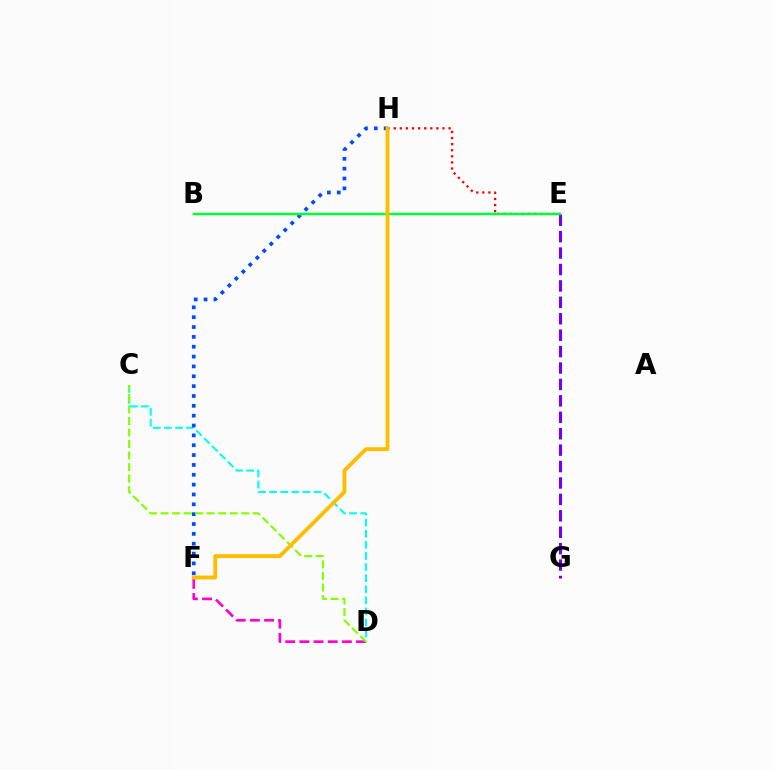{('C', 'D'): [{'color': '#00fff6', 'line_style': 'dashed', 'thickness': 1.51}, {'color': '#84ff00', 'line_style': 'dashed', 'thickness': 1.57}], ('F', 'H'): [{'color': '#004bff', 'line_style': 'dotted', 'thickness': 2.68}, {'color': '#ffbd00', 'line_style': 'solid', 'thickness': 2.79}], ('E', 'G'): [{'color': '#7200ff', 'line_style': 'dashed', 'thickness': 2.23}], ('E', 'H'): [{'color': '#ff0000', 'line_style': 'dotted', 'thickness': 1.66}], ('D', 'F'): [{'color': '#ff00cf', 'line_style': 'dashed', 'thickness': 1.92}], ('B', 'E'): [{'color': '#00ff39', 'line_style': 'solid', 'thickness': 1.79}]}